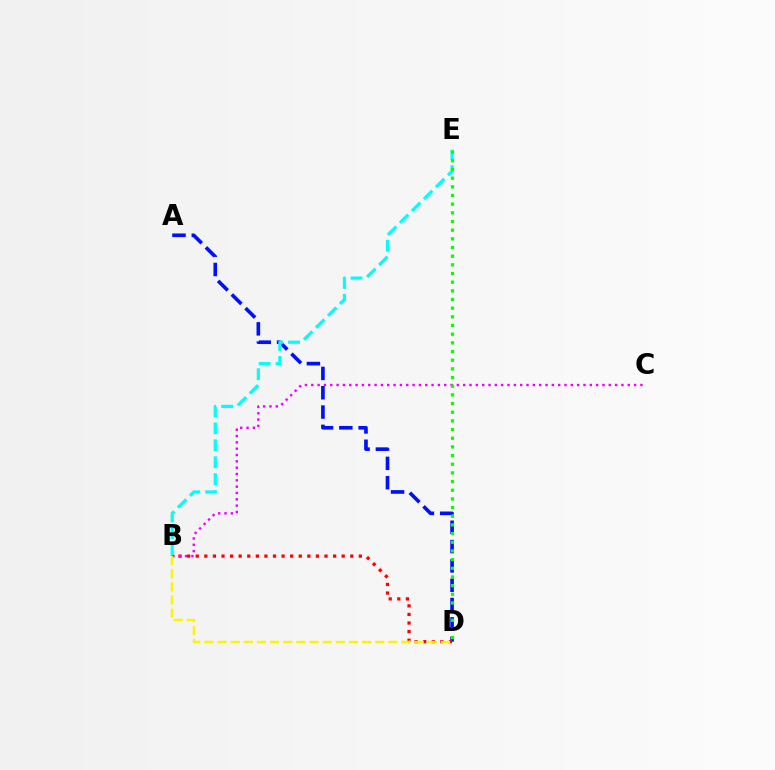{('A', 'D'): [{'color': '#0010ff', 'line_style': 'dashed', 'thickness': 2.62}], ('B', 'D'): [{'color': '#ff0000', 'line_style': 'dotted', 'thickness': 2.33}, {'color': '#fcf500', 'line_style': 'dashed', 'thickness': 1.79}], ('B', 'E'): [{'color': '#00fff6', 'line_style': 'dashed', 'thickness': 2.3}], ('B', 'C'): [{'color': '#ee00ff', 'line_style': 'dotted', 'thickness': 1.72}], ('D', 'E'): [{'color': '#08ff00', 'line_style': 'dotted', 'thickness': 2.36}]}